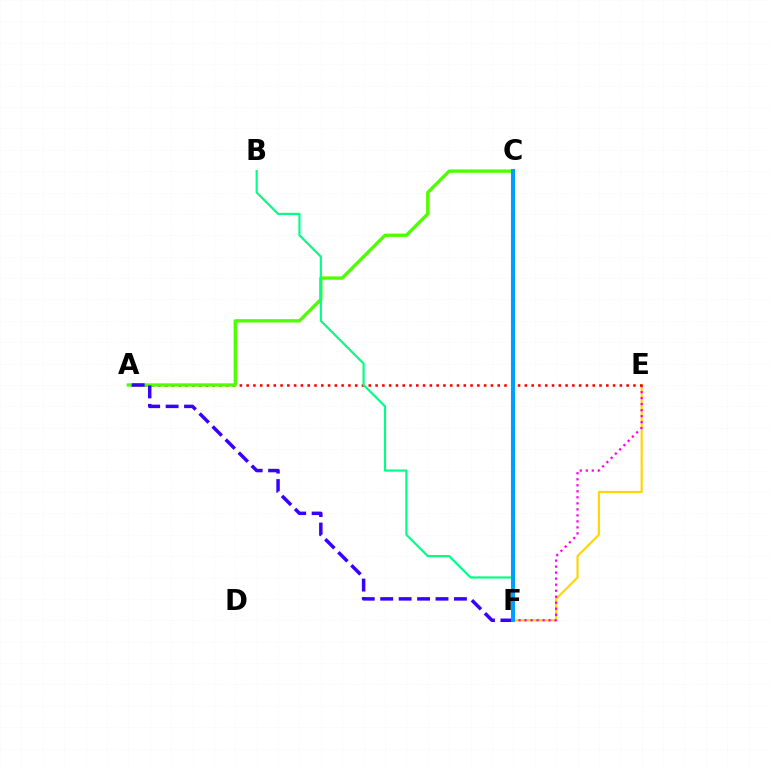{('E', 'F'): [{'color': '#ffd500', 'line_style': 'solid', 'thickness': 1.53}, {'color': '#ff00ed', 'line_style': 'dotted', 'thickness': 1.63}], ('A', 'E'): [{'color': '#ff0000', 'line_style': 'dotted', 'thickness': 1.84}], ('A', 'C'): [{'color': '#4fff00', 'line_style': 'solid', 'thickness': 2.4}], ('A', 'F'): [{'color': '#3700ff', 'line_style': 'dashed', 'thickness': 2.5}], ('B', 'F'): [{'color': '#00ff86', 'line_style': 'solid', 'thickness': 1.57}], ('C', 'F'): [{'color': '#009eff', 'line_style': 'solid', 'thickness': 2.9}]}